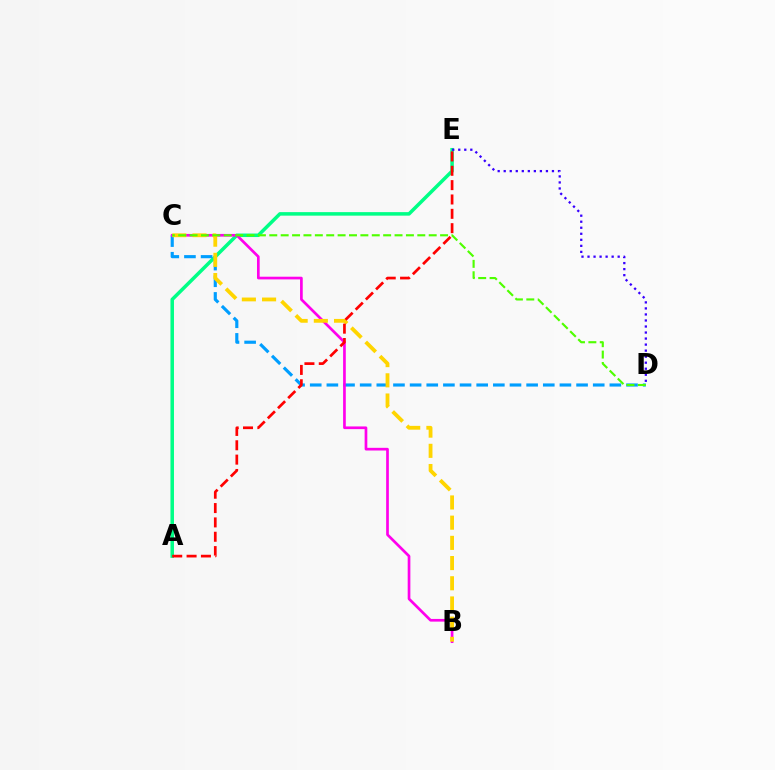{('A', 'E'): [{'color': '#00ff86', 'line_style': 'solid', 'thickness': 2.53}, {'color': '#ff0000', 'line_style': 'dashed', 'thickness': 1.95}], ('D', 'E'): [{'color': '#3700ff', 'line_style': 'dotted', 'thickness': 1.64}], ('C', 'D'): [{'color': '#009eff', 'line_style': 'dashed', 'thickness': 2.26}, {'color': '#4fff00', 'line_style': 'dashed', 'thickness': 1.55}], ('B', 'C'): [{'color': '#ff00ed', 'line_style': 'solid', 'thickness': 1.93}, {'color': '#ffd500', 'line_style': 'dashed', 'thickness': 2.74}]}